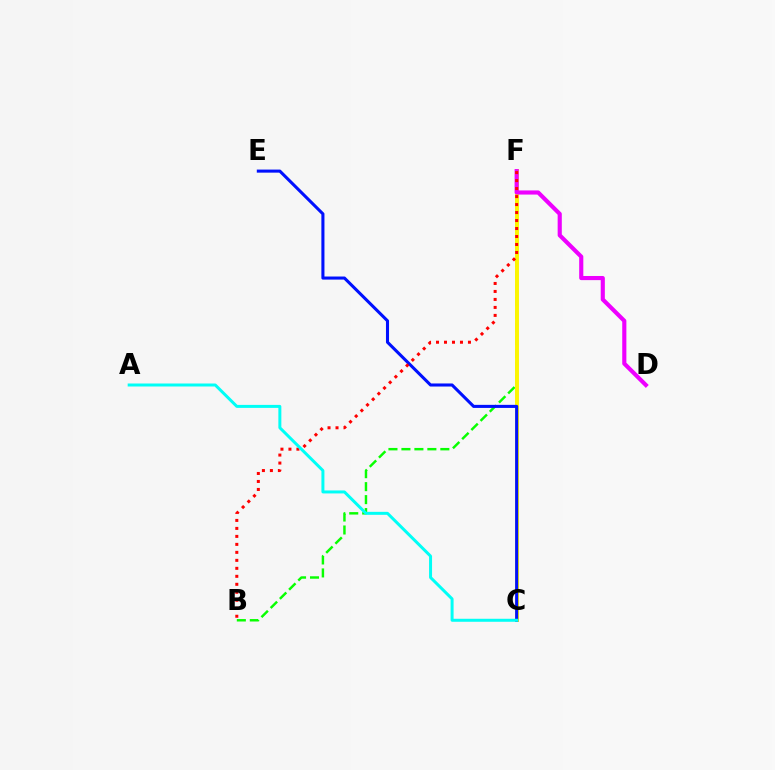{('B', 'F'): [{'color': '#08ff00', 'line_style': 'dashed', 'thickness': 1.76}, {'color': '#ff0000', 'line_style': 'dotted', 'thickness': 2.17}], ('C', 'F'): [{'color': '#fcf500', 'line_style': 'solid', 'thickness': 2.84}], ('D', 'F'): [{'color': '#ee00ff', 'line_style': 'solid', 'thickness': 2.98}], ('C', 'E'): [{'color': '#0010ff', 'line_style': 'solid', 'thickness': 2.21}], ('A', 'C'): [{'color': '#00fff6', 'line_style': 'solid', 'thickness': 2.15}]}